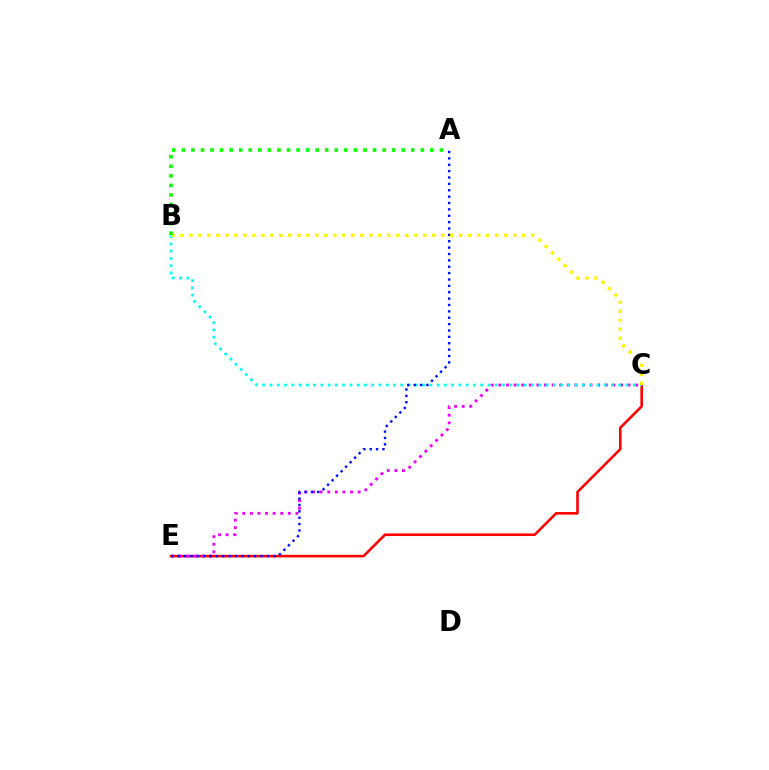{('C', 'E'): [{'color': '#ff0000', 'line_style': 'solid', 'thickness': 1.88}, {'color': '#ee00ff', 'line_style': 'dotted', 'thickness': 2.06}], ('B', 'C'): [{'color': '#00fff6', 'line_style': 'dotted', 'thickness': 1.97}, {'color': '#fcf500', 'line_style': 'dotted', 'thickness': 2.44}], ('A', 'E'): [{'color': '#0010ff', 'line_style': 'dotted', 'thickness': 1.73}], ('A', 'B'): [{'color': '#08ff00', 'line_style': 'dotted', 'thickness': 2.6}]}